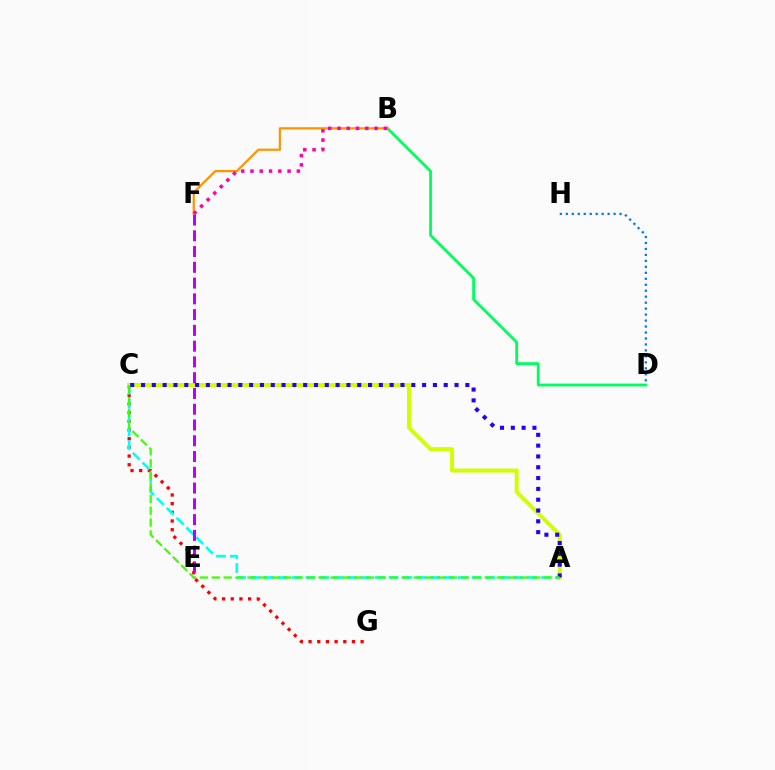{('B', 'D'): [{'color': '#00ff5c', 'line_style': 'solid', 'thickness': 2.01}], ('C', 'G'): [{'color': '#ff0000', 'line_style': 'dotted', 'thickness': 2.36}], ('A', 'C'): [{'color': '#d1ff00', 'line_style': 'solid', 'thickness': 2.86}, {'color': '#00fff6', 'line_style': 'dashed', 'thickness': 1.88}, {'color': '#2500ff', 'line_style': 'dotted', 'thickness': 2.94}, {'color': '#3dff00', 'line_style': 'dashed', 'thickness': 1.61}], ('E', 'F'): [{'color': '#b900ff', 'line_style': 'dashed', 'thickness': 2.14}], ('B', 'F'): [{'color': '#ff9400', 'line_style': 'solid', 'thickness': 1.6}, {'color': '#ff00ac', 'line_style': 'dotted', 'thickness': 2.52}], ('D', 'H'): [{'color': '#0074ff', 'line_style': 'dotted', 'thickness': 1.62}]}